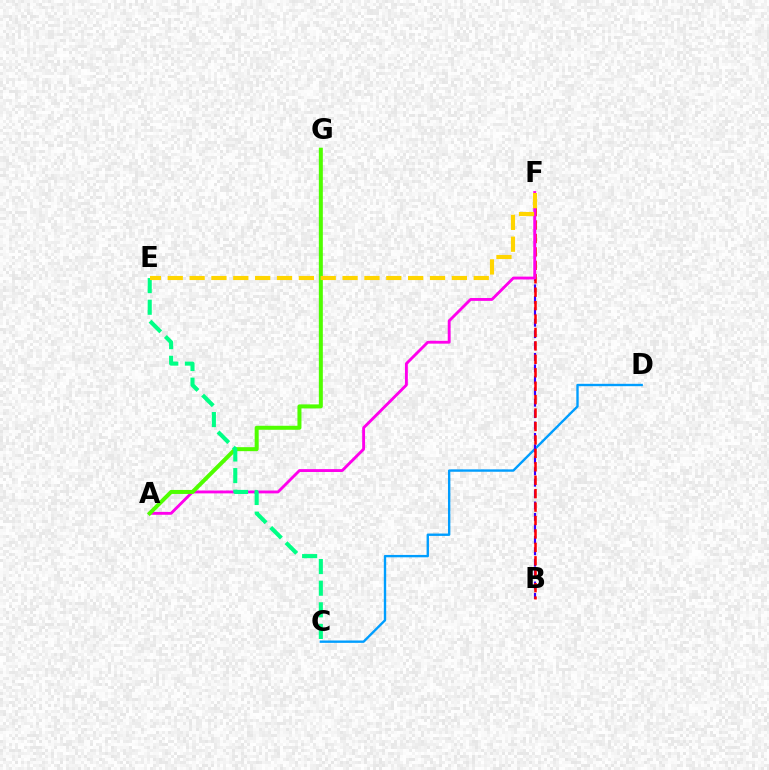{('C', 'D'): [{'color': '#009eff', 'line_style': 'solid', 'thickness': 1.71}], ('B', 'F'): [{'color': '#3700ff', 'line_style': 'dashed', 'thickness': 1.55}, {'color': '#ff0000', 'line_style': 'dashed', 'thickness': 1.82}], ('A', 'F'): [{'color': '#ff00ed', 'line_style': 'solid', 'thickness': 2.06}], ('A', 'G'): [{'color': '#4fff00', 'line_style': 'solid', 'thickness': 2.88}], ('C', 'E'): [{'color': '#00ff86', 'line_style': 'dashed', 'thickness': 2.94}], ('E', 'F'): [{'color': '#ffd500', 'line_style': 'dashed', 'thickness': 2.97}]}